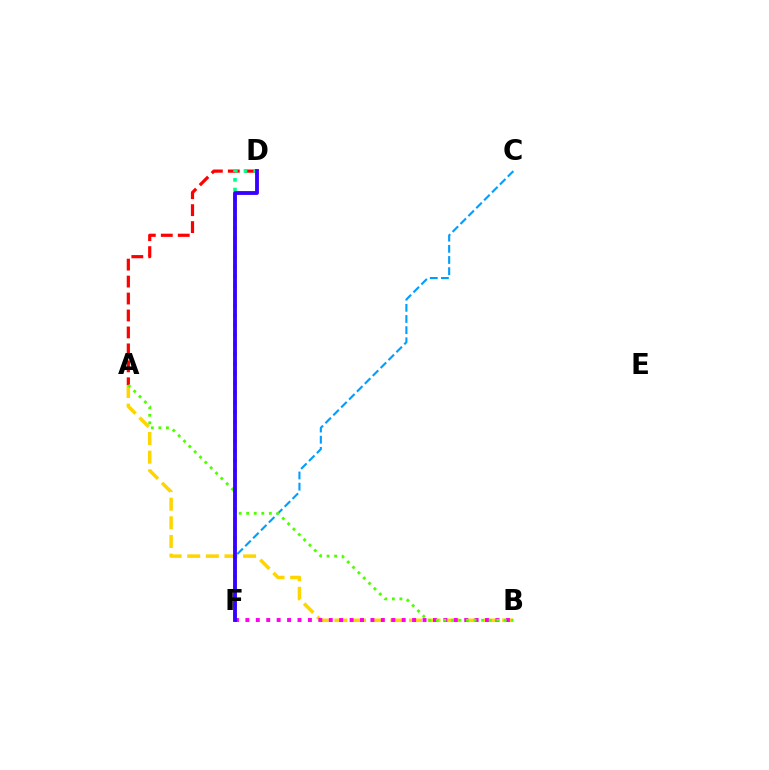{('A', 'B'): [{'color': '#ffd500', 'line_style': 'dashed', 'thickness': 2.53}, {'color': '#4fff00', 'line_style': 'dotted', 'thickness': 2.05}], ('C', 'F'): [{'color': '#009eff', 'line_style': 'dashed', 'thickness': 1.52}], ('B', 'F'): [{'color': '#ff00ed', 'line_style': 'dotted', 'thickness': 2.83}], ('A', 'D'): [{'color': '#ff0000', 'line_style': 'dashed', 'thickness': 2.3}], ('D', 'F'): [{'color': '#00ff86', 'line_style': 'dotted', 'thickness': 2.63}, {'color': '#3700ff', 'line_style': 'solid', 'thickness': 2.76}]}